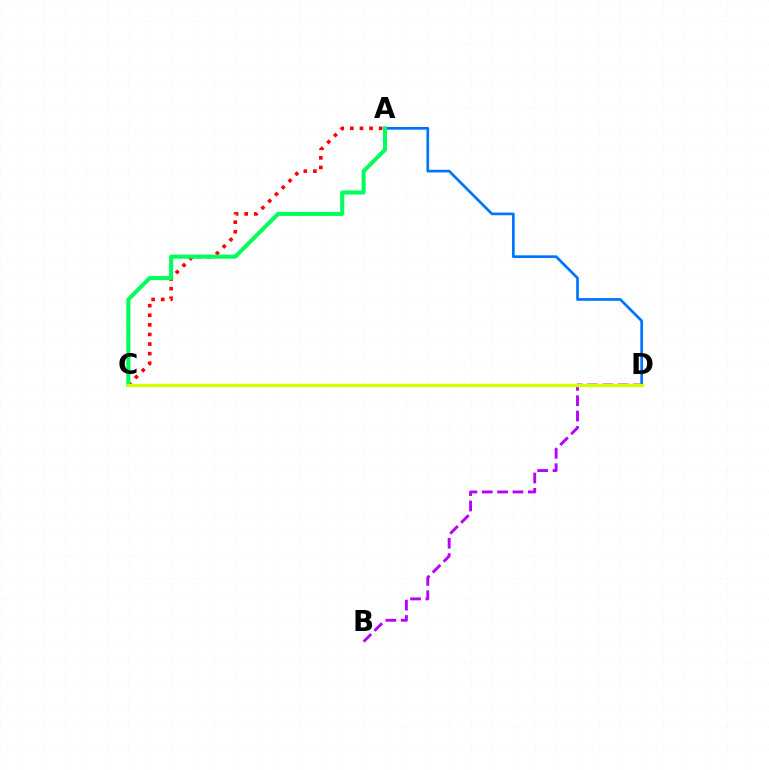{('B', 'D'): [{'color': '#b900ff', 'line_style': 'dashed', 'thickness': 2.09}], ('A', 'D'): [{'color': '#0074ff', 'line_style': 'solid', 'thickness': 1.95}], ('A', 'C'): [{'color': '#ff0000', 'line_style': 'dotted', 'thickness': 2.61}, {'color': '#00ff5c', 'line_style': 'solid', 'thickness': 2.93}], ('C', 'D'): [{'color': '#d1ff00', 'line_style': 'solid', 'thickness': 2.39}]}